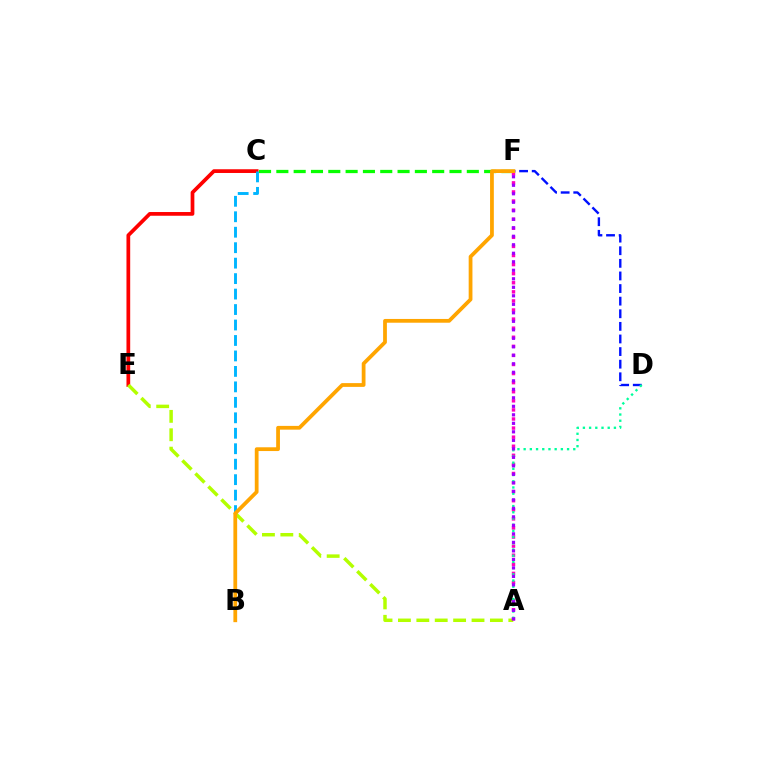{('C', 'E'): [{'color': '#ff0000', 'line_style': 'solid', 'thickness': 2.68}], ('D', 'F'): [{'color': '#0010ff', 'line_style': 'dashed', 'thickness': 1.71}], ('C', 'F'): [{'color': '#08ff00', 'line_style': 'dashed', 'thickness': 2.35}], ('A', 'E'): [{'color': '#b3ff00', 'line_style': 'dashed', 'thickness': 2.5}], ('A', 'F'): [{'color': '#ff00bd', 'line_style': 'dotted', 'thickness': 2.47}, {'color': '#9b00ff', 'line_style': 'dotted', 'thickness': 2.31}], ('A', 'D'): [{'color': '#00ff9d', 'line_style': 'dotted', 'thickness': 1.69}], ('B', 'C'): [{'color': '#00b5ff', 'line_style': 'dashed', 'thickness': 2.1}], ('B', 'F'): [{'color': '#ffa500', 'line_style': 'solid', 'thickness': 2.71}]}